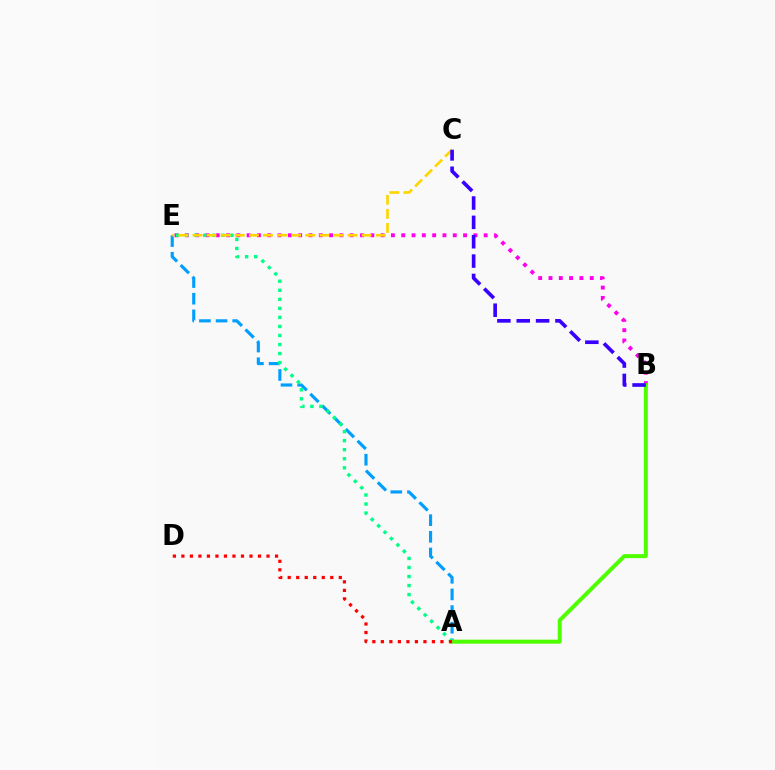{('A', 'E'): [{'color': '#009eff', 'line_style': 'dashed', 'thickness': 2.26}, {'color': '#00ff86', 'line_style': 'dotted', 'thickness': 2.46}], ('B', 'E'): [{'color': '#ff00ed', 'line_style': 'dotted', 'thickness': 2.8}], ('A', 'B'): [{'color': '#4fff00', 'line_style': 'solid', 'thickness': 2.87}], ('C', 'E'): [{'color': '#ffd500', 'line_style': 'dashed', 'thickness': 1.91}], ('B', 'C'): [{'color': '#3700ff', 'line_style': 'dashed', 'thickness': 2.63}], ('A', 'D'): [{'color': '#ff0000', 'line_style': 'dotted', 'thickness': 2.31}]}